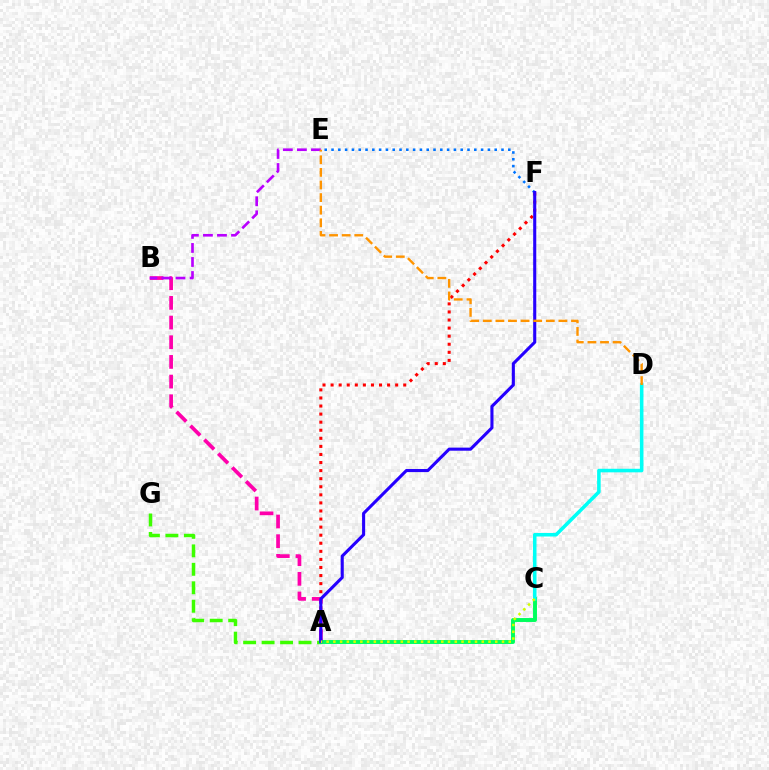{('A', 'F'): [{'color': '#ff0000', 'line_style': 'dotted', 'thickness': 2.19}, {'color': '#2500ff', 'line_style': 'solid', 'thickness': 2.22}], ('E', 'F'): [{'color': '#0074ff', 'line_style': 'dotted', 'thickness': 1.85}], ('A', 'B'): [{'color': '#ff00ac', 'line_style': 'dashed', 'thickness': 2.67}], ('A', 'G'): [{'color': '#3dff00', 'line_style': 'dashed', 'thickness': 2.51}], ('B', 'E'): [{'color': '#b900ff', 'line_style': 'dashed', 'thickness': 1.91}], ('A', 'C'): [{'color': '#00ff5c', 'line_style': 'solid', 'thickness': 2.83}, {'color': '#d1ff00', 'line_style': 'dotted', 'thickness': 1.83}], ('C', 'D'): [{'color': '#00fff6', 'line_style': 'solid', 'thickness': 2.56}], ('D', 'E'): [{'color': '#ff9400', 'line_style': 'dashed', 'thickness': 1.71}]}